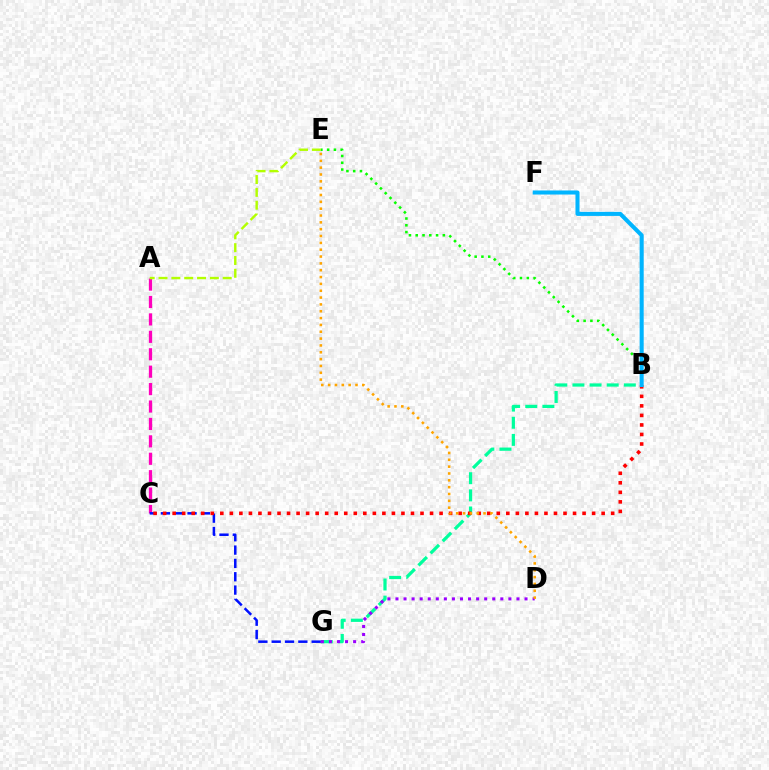{('A', 'C'): [{'color': '#ff00bd', 'line_style': 'dashed', 'thickness': 2.37}], ('B', 'G'): [{'color': '#00ff9d', 'line_style': 'dashed', 'thickness': 2.33}], ('C', 'G'): [{'color': '#0010ff', 'line_style': 'dashed', 'thickness': 1.81}], ('A', 'E'): [{'color': '#b3ff00', 'line_style': 'dashed', 'thickness': 1.74}], ('B', 'E'): [{'color': '#08ff00', 'line_style': 'dotted', 'thickness': 1.84}], ('B', 'C'): [{'color': '#ff0000', 'line_style': 'dotted', 'thickness': 2.59}], ('D', 'G'): [{'color': '#9b00ff', 'line_style': 'dotted', 'thickness': 2.19}], ('D', 'E'): [{'color': '#ffa500', 'line_style': 'dotted', 'thickness': 1.86}], ('B', 'F'): [{'color': '#00b5ff', 'line_style': 'solid', 'thickness': 2.92}]}